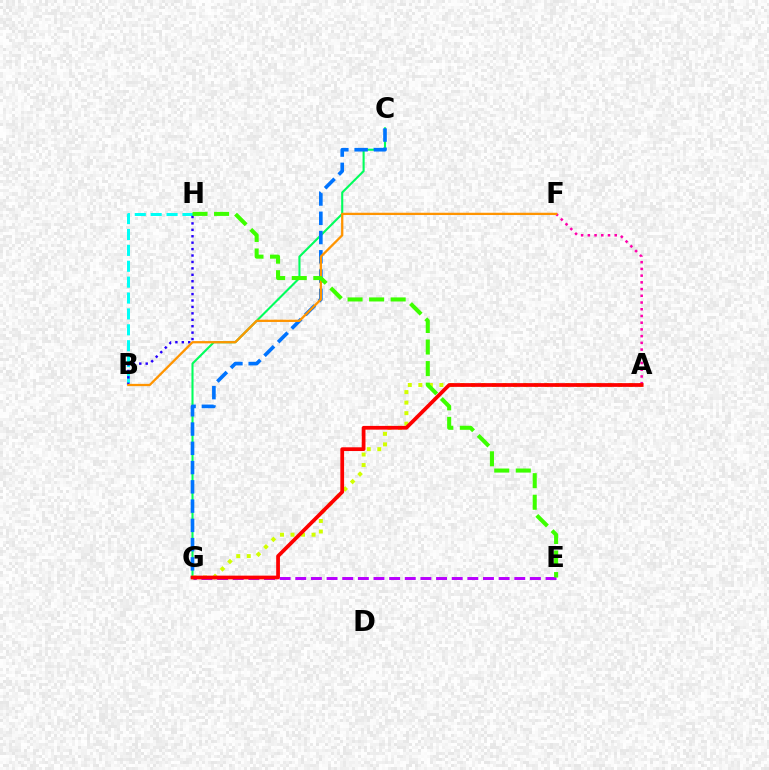{('C', 'G'): [{'color': '#00ff5c', 'line_style': 'solid', 'thickness': 1.51}, {'color': '#0074ff', 'line_style': 'dashed', 'thickness': 2.62}], ('A', 'G'): [{'color': '#d1ff00', 'line_style': 'dotted', 'thickness': 2.86}, {'color': '#ff0000', 'line_style': 'solid', 'thickness': 2.69}], ('E', 'G'): [{'color': '#b900ff', 'line_style': 'dashed', 'thickness': 2.12}], ('B', 'H'): [{'color': '#00fff6', 'line_style': 'dashed', 'thickness': 2.16}, {'color': '#2500ff', 'line_style': 'dotted', 'thickness': 1.75}], ('A', 'F'): [{'color': '#ff00ac', 'line_style': 'dotted', 'thickness': 1.83}], ('B', 'F'): [{'color': '#ff9400', 'line_style': 'solid', 'thickness': 1.64}], ('E', 'H'): [{'color': '#3dff00', 'line_style': 'dashed', 'thickness': 2.93}]}